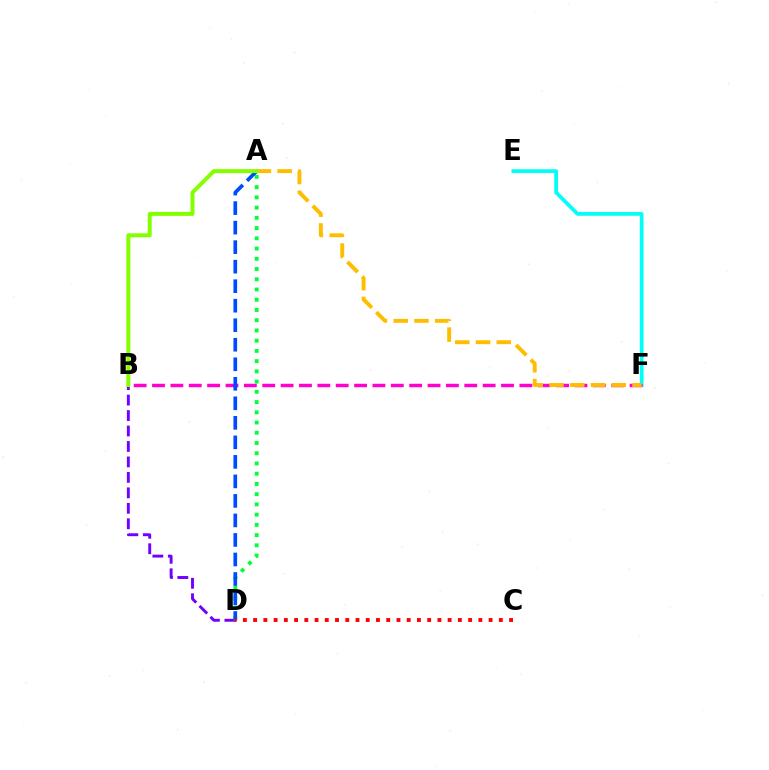{('E', 'F'): [{'color': '#00fff6', 'line_style': 'solid', 'thickness': 2.68}], ('B', 'F'): [{'color': '#ff00cf', 'line_style': 'dashed', 'thickness': 2.5}], ('B', 'D'): [{'color': '#7200ff', 'line_style': 'dashed', 'thickness': 2.1}], ('A', 'F'): [{'color': '#ffbd00', 'line_style': 'dashed', 'thickness': 2.82}], ('A', 'D'): [{'color': '#00ff39', 'line_style': 'dotted', 'thickness': 2.78}, {'color': '#004bff', 'line_style': 'dashed', 'thickness': 2.65}], ('A', 'B'): [{'color': '#84ff00', 'line_style': 'solid', 'thickness': 2.87}], ('C', 'D'): [{'color': '#ff0000', 'line_style': 'dotted', 'thickness': 2.78}]}